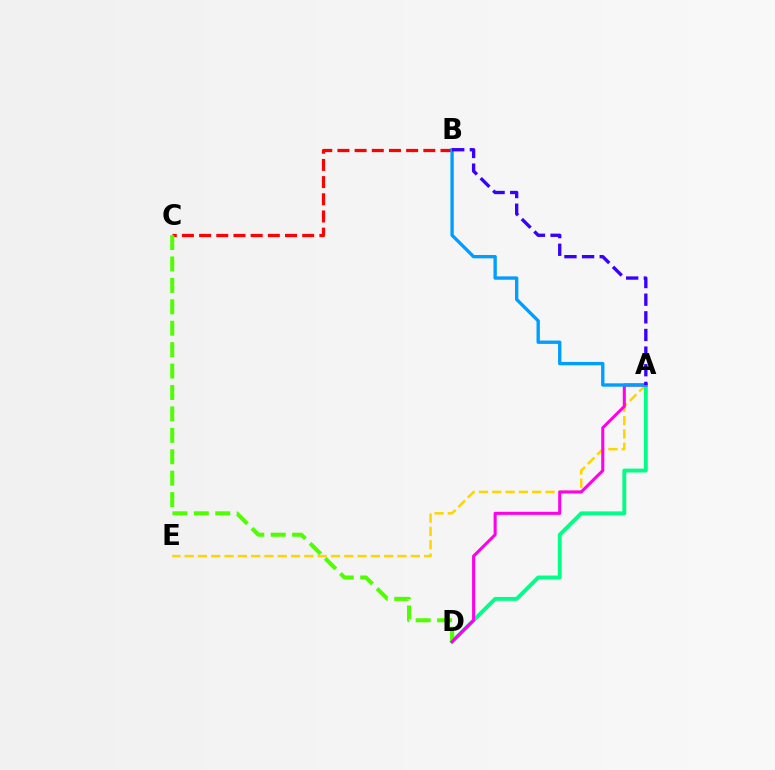{('A', 'E'): [{'color': '#ffd500', 'line_style': 'dashed', 'thickness': 1.81}], ('A', 'D'): [{'color': '#00ff86', 'line_style': 'solid', 'thickness': 2.79}, {'color': '#ff00ed', 'line_style': 'solid', 'thickness': 2.21}], ('B', 'C'): [{'color': '#ff0000', 'line_style': 'dashed', 'thickness': 2.33}], ('C', 'D'): [{'color': '#4fff00', 'line_style': 'dashed', 'thickness': 2.91}], ('A', 'B'): [{'color': '#009eff', 'line_style': 'solid', 'thickness': 2.41}, {'color': '#3700ff', 'line_style': 'dashed', 'thickness': 2.4}]}